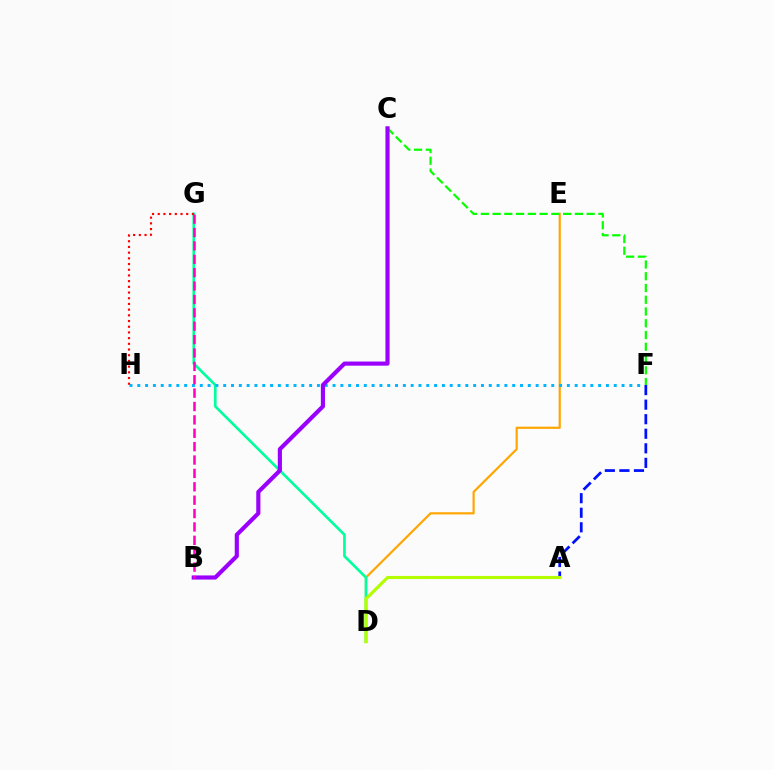{('D', 'E'): [{'color': '#ffa500', 'line_style': 'solid', 'thickness': 1.57}], ('D', 'G'): [{'color': '#00ff9d', 'line_style': 'solid', 'thickness': 1.91}], ('F', 'H'): [{'color': '#00b5ff', 'line_style': 'dotted', 'thickness': 2.12}], ('A', 'F'): [{'color': '#0010ff', 'line_style': 'dashed', 'thickness': 1.98}], ('C', 'F'): [{'color': '#08ff00', 'line_style': 'dashed', 'thickness': 1.6}], ('A', 'D'): [{'color': '#b3ff00', 'line_style': 'solid', 'thickness': 2.25}], ('G', 'H'): [{'color': '#ff0000', 'line_style': 'dotted', 'thickness': 1.55}], ('B', 'C'): [{'color': '#9b00ff', 'line_style': 'solid', 'thickness': 2.98}], ('B', 'G'): [{'color': '#ff00bd', 'line_style': 'dashed', 'thickness': 1.82}]}